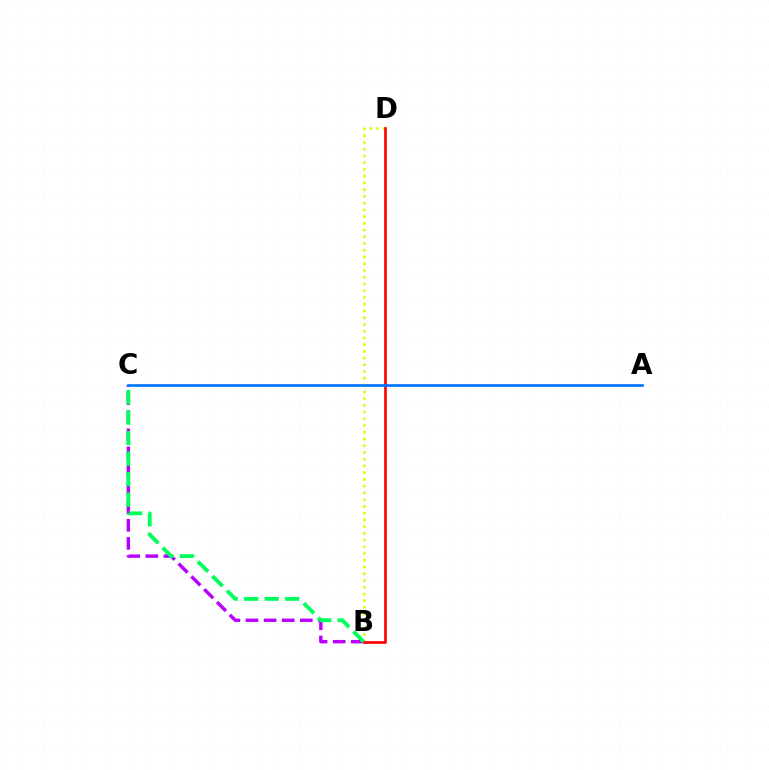{('B', 'D'): [{'color': '#d1ff00', 'line_style': 'dotted', 'thickness': 1.83}, {'color': '#ff0000', 'line_style': 'solid', 'thickness': 1.92}], ('B', 'C'): [{'color': '#b900ff', 'line_style': 'dashed', 'thickness': 2.46}, {'color': '#00ff5c', 'line_style': 'dashed', 'thickness': 2.79}], ('A', 'C'): [{'color': '#0074ff', 'line_style': 'solid', 'thickness': 1.92}]}